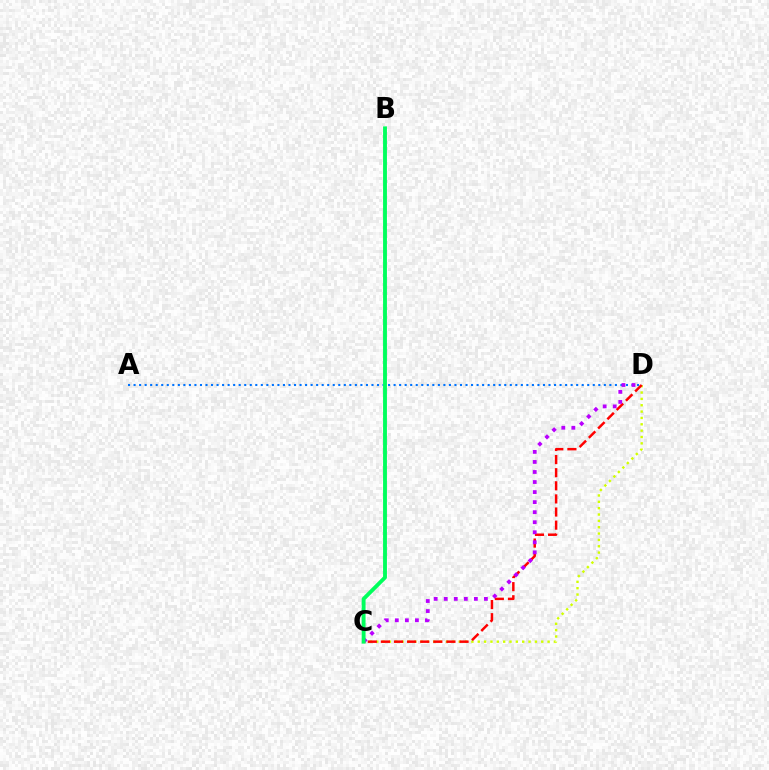{('C', 'D'): [{'color': '#d1ff00', 'line_style': 'dotted', 'thickness': 1.73}, {'color': '#ff0000', 'line_style': 'dashed', 'thickness': 1.78}, {'color': '#b900ff', 'line_style': 'dotted', 'thickness': 2.73}], ('A', 'D'): [{'color': '#0074ff', 'line_style': 'dotted', 'thickness': 1.5}], ('B', 'C'): [{'color': '#00ff5c', 'line_style': 'solid', 'thickness': 2.78}]}